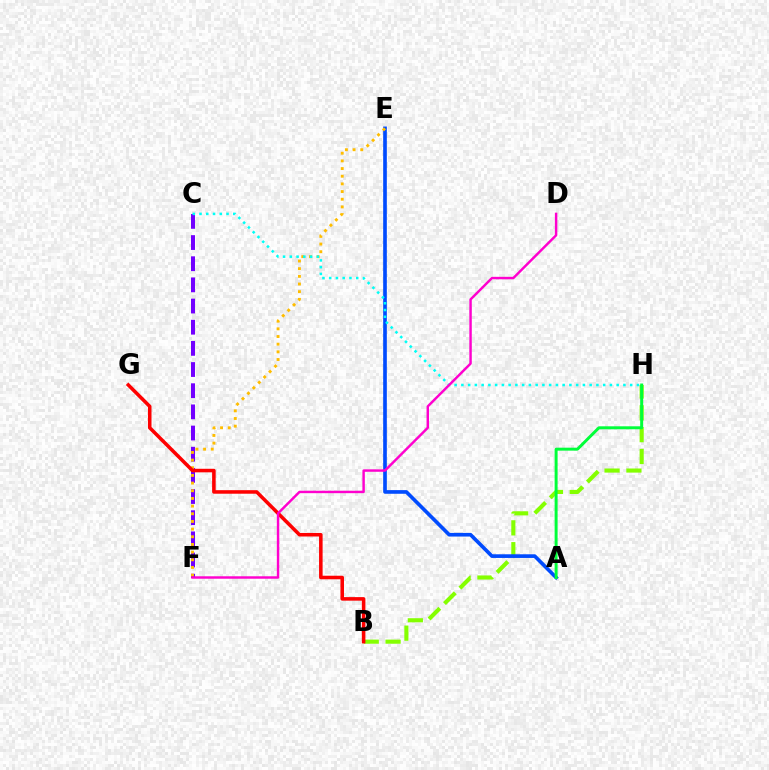{('B', 'H'): [{'color': '#84ff00', 'line_style': 'dashed', 'thickness': 2.97}], ('C', 'F'): [{'color': '#7200ff', 'line_style': 'dashed', 'thickness': 2.88}], ('A', 'E'): [{'color': '#004bff', 'line_style': 'solid', 'thickness': 2.63}], ('E', 'F'): [{'color': '#ffbd00', 'line_style': 'dotted', 'thickness': 2.08}], ('C', 'H'): [{'color': '#00fff6', 'line_style': 'dotted', 'thickness': 1.83}], ('A', 'H'): [{'color': '#00ff39', 'line_style': 'solid', 'thickness': 2.13}], ('B', 'G'): [{'color': '#ff0000', 'line_style': 'solid', 'thickness': 2.55}], ('D', 'F'): [{'color': '#ff00cf', 'line_style': 'solid', 'thickness': 1.76}]}